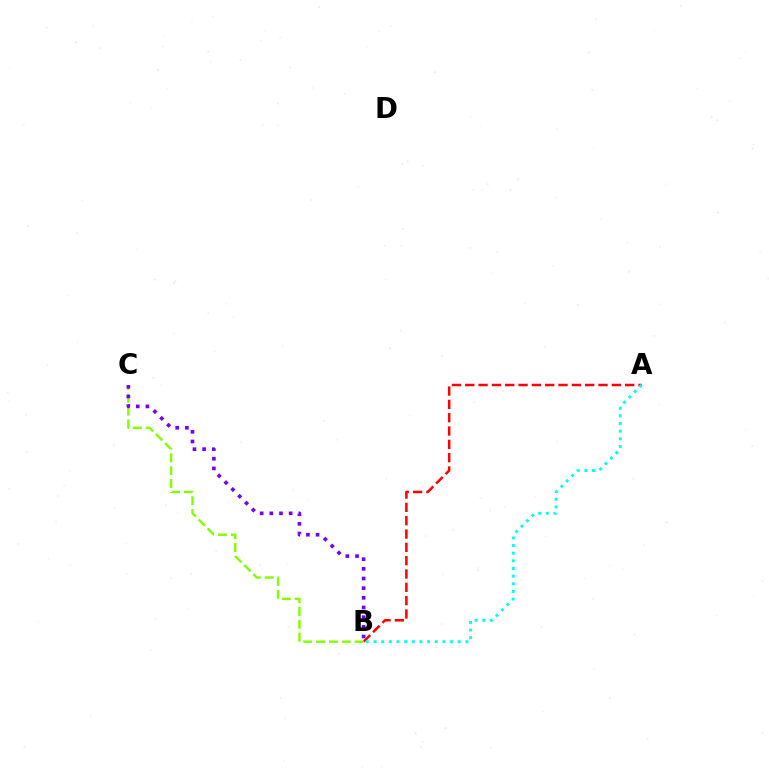{('A', 'B'): [{'color': '#ff0000', 'line_style': 'dashed', 'thickness': 1.81}, {'color': '#00fff6', 'line_style': 'dotted', 'thickness': 2.08}], ('B', 'C'): [{'color': '#84ff00', 'line_style': 'dashed', 'thickness': 1.74}, {'color': '#7200ff', 'line_style': 'dotted', 'thickness': 2.63}]}